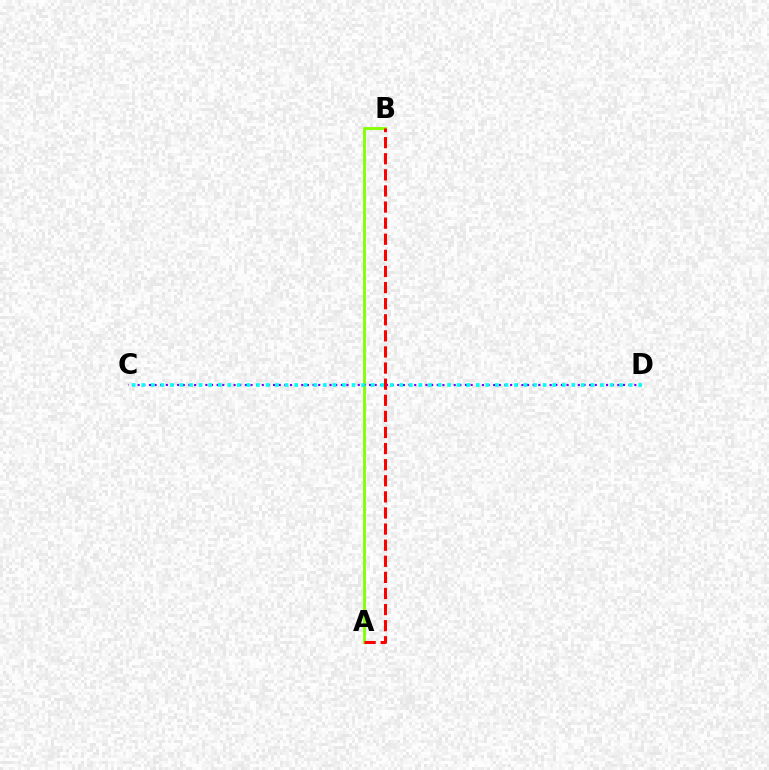{('A', 'B'): [{'color': '#84ff00', 'line_style': 'solid', 'thickness': 2.05}, {'color': '#ff0000', 'line_style': 'dashed', 'thickness': 2.19}], ('C', 'D'): [{'color': '#7200ff', 'line_style': 'dotted', 'thickness': 1.53}, {'color': '#00fff6', 'line_style': 'dotted', 'thickness': 2.6}]}